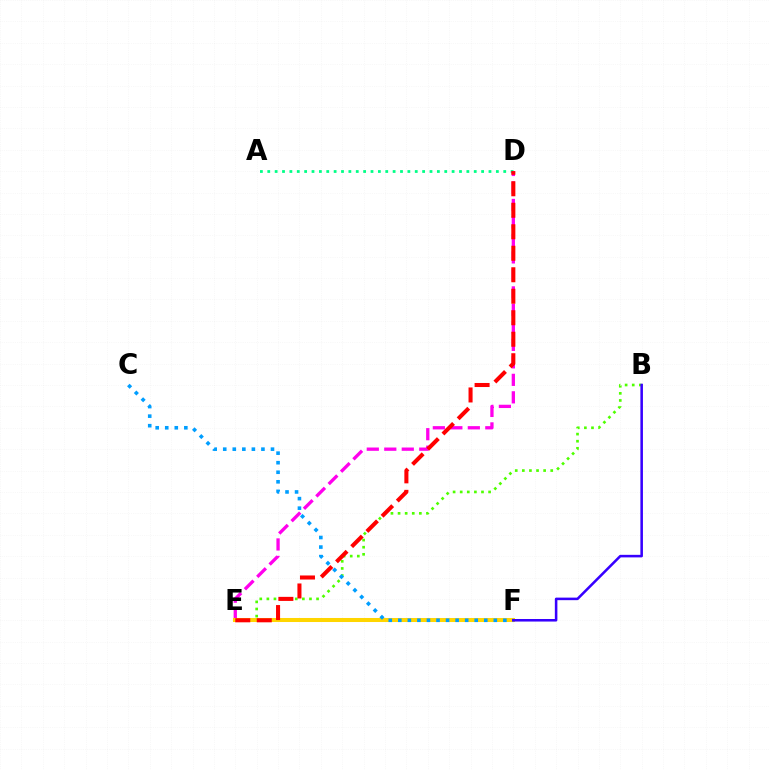{('A', 'D'): [{'color': '#00ff86', 'line_style': 'dotted', 'thickness': 2.0}], ('D', 'E'): [{'color': '#ff00ed', 'line_style': 'dashed', 'thickness': 2.38}, {'color': '#ff0000', 'line_style': 'dashed', 'thickness': 2.92}], ('B', 'E'): [{'color': '#4fff00', 'line_style': 'dotted', 'thickness': 1.93}], ('E', 'F'): [{'color': '#ffd500', 'line_style': 'solid', 'thickness': 2.91}], ('C', 'F'): [{'color': '#009eff', 'line_style': 'dotted', 'thickness': 2.59}], ('B', 'F'): [{'color': '#3700ff', 'line_style': 'solid', 'thickness': 1.84}]}